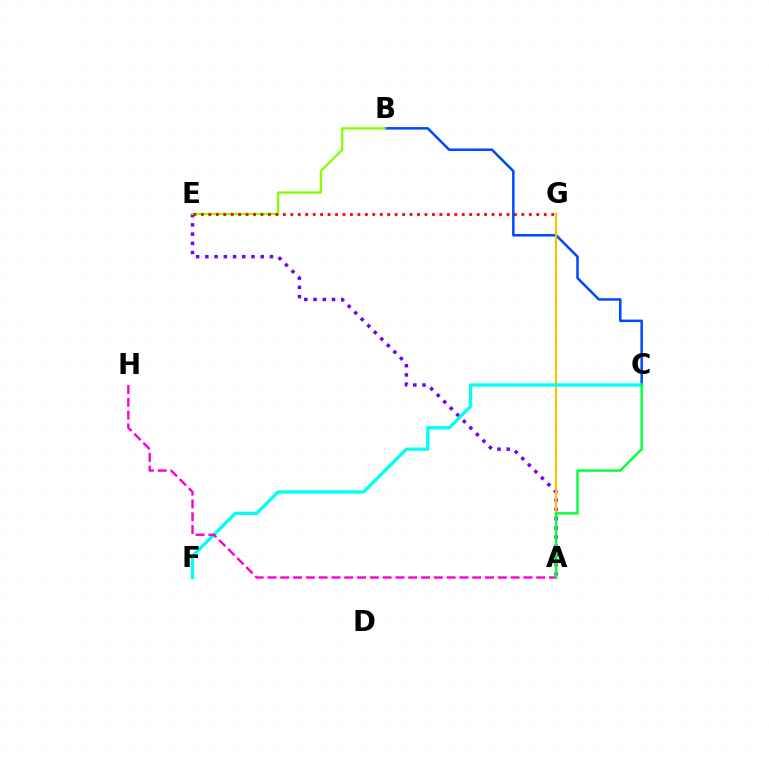{('B', 'C'): [{'color': '#004bff', 'line_style': 'solid', 'thickness': 1.83}], ('A', 'E'): [{'color': '#7200ff', 'line_style': 'dotted', 'thickness': 2.51}], ('A', 'G'): [{'color': '#ffbd00', 'line_style': 'solid', 'thickness': 1.54}], ('B', 'E'): [{'color': '#84ff00', 'line_style': 'solid', 'thickness': 1.62}], ('C', 'F'): [{'color': '#00fff6', 'line_style': 'solid', 'thickness': 2.37}], ('A', 'H'): [{'color': '#ff00cf', 'line_style': 'dashed', 'thickness': 1.74}], ('A', 'C'): [{'color': '#00ff39', 'line_style': 'solid', 'thickness': 1.73}], ('E', 'G'): [{'color': '#ff0000', 'line_style': 'dotted', 'thickness': 2.03}]}